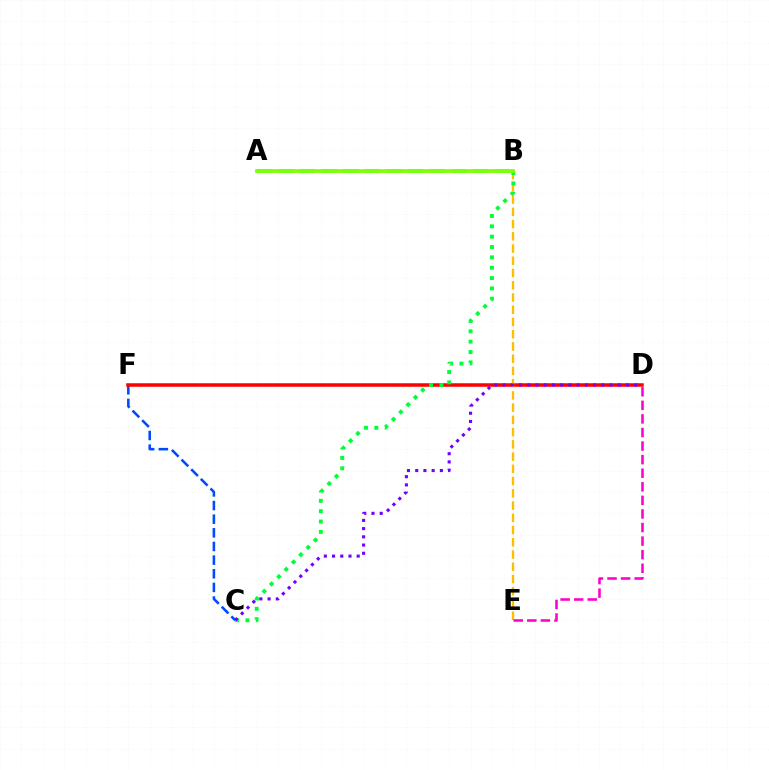{('C', 'F'): [{'color': '#004bff', 'line_style': 'dashed', 'thickness': 1.85}], ('D', 'F'): [{'color': '#ff0000', 'line_style': 'solid', 'thickness': 2.53}], ('B', 'E'): [{'color': '#ffbd00', 'line_style': 'dashed', 'thickness': 1.66}], ('A', 'B'): [{'color': '#00fff6', 'line_style': 'dashed', 'thickness': 2.93}, {'color': '#84ff00', 'line_style': 'solid', 'thickness': 2.7}], ('B', 'C'): [{'color': '#00ff39', 'line_style': 'dotted', 'thickness': 2.81}], ('D', 'E'): [{'color': '#ff00cf', 'line_style': 'dashed', 'thickness': 1.84}], ('C', 'D'): [{'color': '#7200ff', 'line_style': 'dotted', 'thickness': 2.23}]}